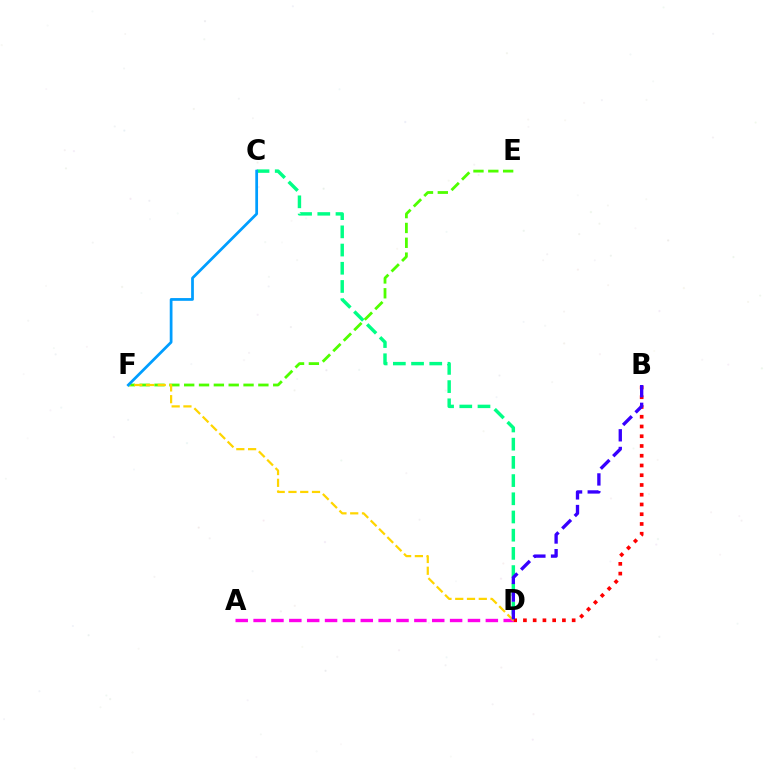{('C', 'D'): [{'color': '#00ff86', 'line_style': 'dashed', 'thickness': 2.47}], ('E', 'F'): [{'color': '#4fff00', 'line_style': 'dashed', 'thickness': 2.02}], ('B', 'D'): [{'color': '#ff0000', 'line_style': 'dotted', 'thickness': 2.65}, {'color': '#3700ff', 'line_style': 'dashed', 'thickness': 2.4}], ('A', 'D'): [{'color': '#ff00ed', 'line_style': 'dashed', 'thickness': 2.43}], ('D', 'F'): [{'color': '#ffd500', 'line_style': 'dashed', 'thickness': 1.6}], ('C', 'F'): [{'color': '#009eff', 'line_style': 'solid', 'thickness': 1.98}]}